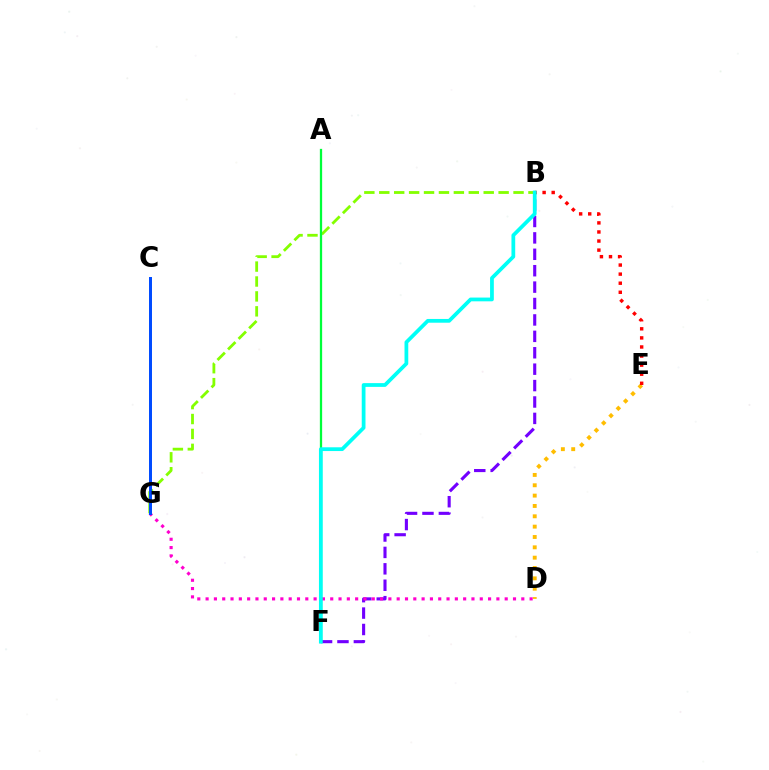{('D', 'E'): [{'color': '#ffbd00', 'line_style': 'dotted', 'thickness': 2.81}], ('B', 'F'): [{'color': '#7200ff', 'line_style': 'dashed', 'thickness': 2.23}, {'color': '#00fff6', 'line_style': 'solid', 'thickness': 2.71}], ('D', 'G'): [{'color': '#ff00cf', 'line_style': 'dotted', 'thickness': 2.26}], ('B', 'E'): [{'color': '#ff0000', 'line_style': 'dotted', 'thickness': 2.47}], ('B', 'G'): [{'color': '#84ff00', 'line_style': 'dashed', 'thickness': 2.03}], ('A', 'F'): [{'color': '#00ff39', 'line_style': 'solid', 'thickness': 1.64}], ('C', 'G'): [{'color': '#004bff', 'line_style': 'solid', 'thickness': 2.15}]}